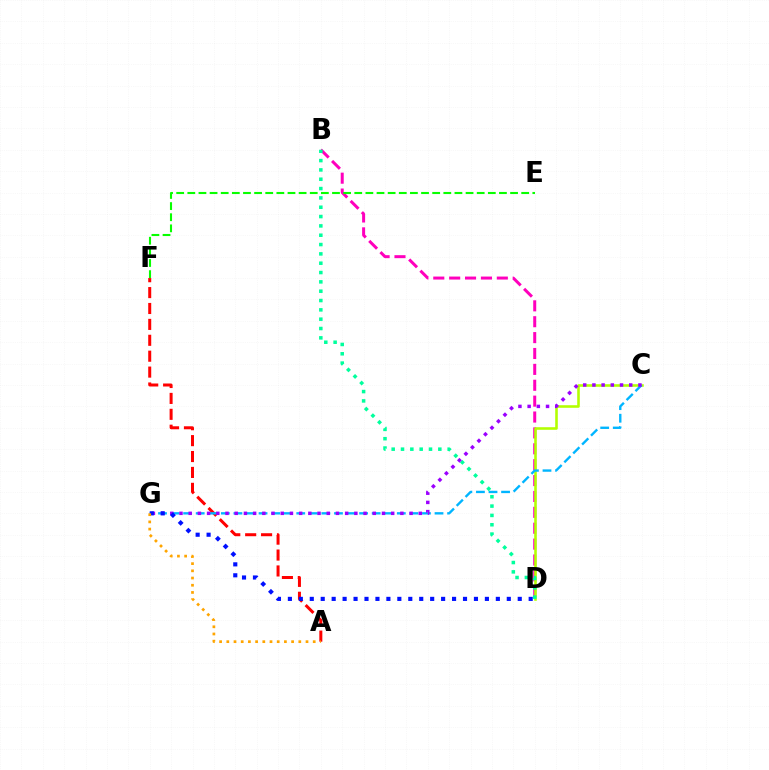{('B', 'D'): [{'color': '#ff00bd', 'line_style': 'dashed', 'thickness': 2.16}, {'color': '#00ff9d', 'line_style': 'dotted', 'thickness': 2.53}], ('E', 'F'): [{'color': '#08ff00', 'line_style': 'dashed', 'thickness': 1.51}], ('C', 'D'): [{'color': '#b3ff00', 'line_style': 'solid', 'thickness': 1.86}], ('A', 'F'): [{'color': '#ff0000', 'line_style': 'dashed', 'thickness': 2.16}], ('C', 'G'): [{'color': '#00b5ff', 'line_style': 'dashed', 'thickness': 1.71}, {'color': '#9b00ff', 'line_style': 'dotted', 'thickness': 2.5}], ('D', 'G'): [{'color': '#0010ff', 'line_style': 'dotted', 'thickness': 2.97}], ('A', 'G'): [{'color': '#ffa500', 'line_style': 'dotted', 'thickness': 1.96}]}